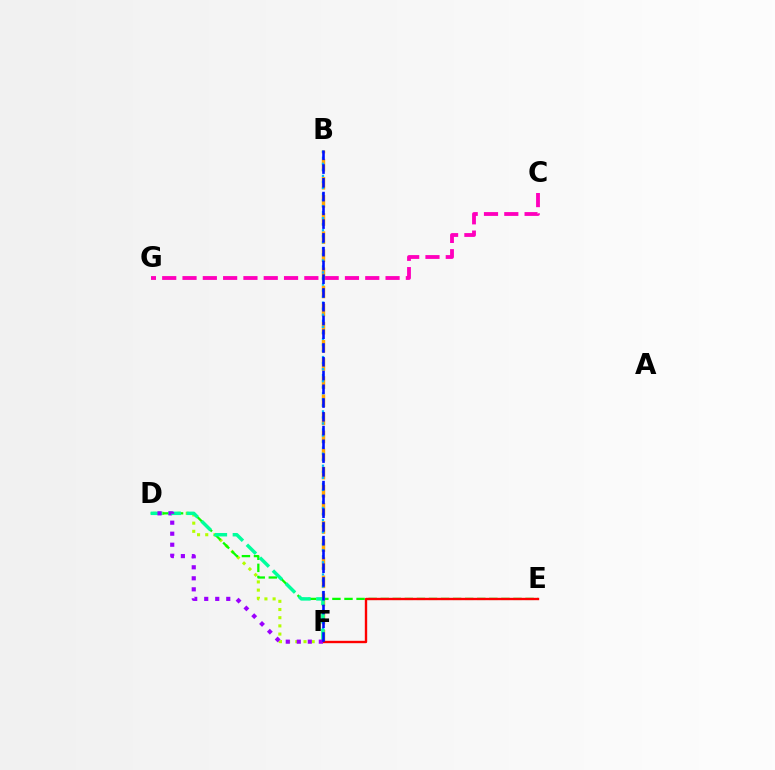{('C', 'G'): [{'color': '#ff00bd', 'line_style': 'dashed', 'thickness': 2.76}], ('B', 'F'): [{'color': '#ffa500', 'line_style': 'dashed', 'thickness': 2.46}, {'color': '#00b5ff', 'line_style': 'dotted', 'thickness': 1.64}, {'color': '#0010ff', 'line_style': 'dashed', 'thickness': 1.87}], ('D', 'F'): [{'color': '#b3ff00', 'line_style': 'dotted', 'thickness': 2.22}, {'color': '#00ff9d', 'line_style': 'dashed', 'thickness': 2.49}, {'color': '#9b00ff', 'line_style': 'dotted', 'thickness': 2.99}], ('D', 'E'): [{'color': '#08ff00', 'line_style': 'dashed', 'thickness': 1.64}], ('E', 'F'): [{'color': '#ff0000', 'line_style': 'solid', 'thickness': 1.71}]}